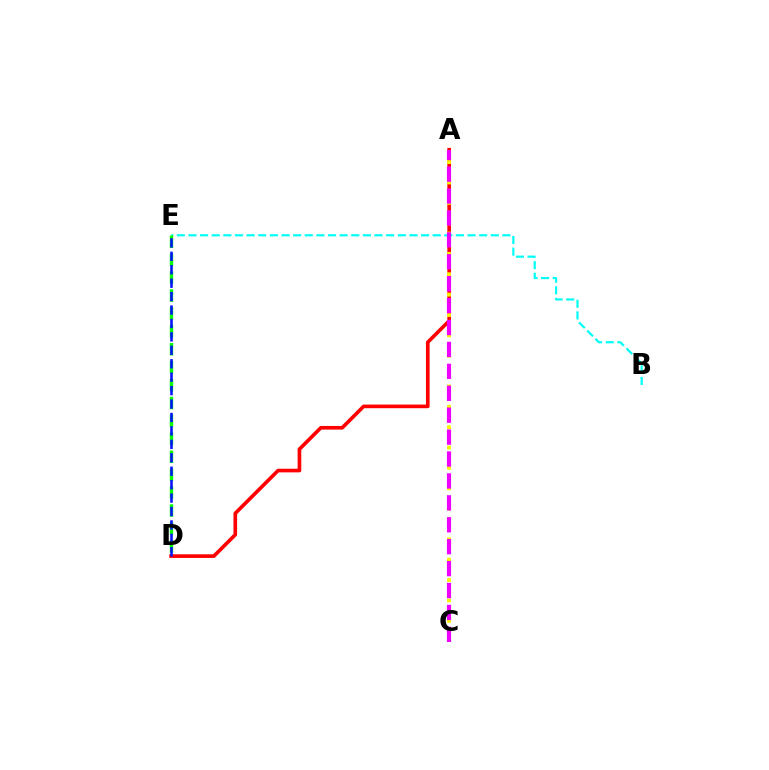{('A', 'D'): [{'color': '#ff0000', 'line_style': 'solid', 'thickness': 2.62}], ('B', 'E'): [{'color': '#00fff6', 'line_style': 'dashed', 'thickness': 1.58}], ('A', 'C'): [{'color': '#fcf500', 'line_style': 'dotted', 'thickness': 2.77}, {'color': '#ee00ff', 'line_style': 'dashed', 'thickness': 2.98}], ('D', 'E'): [{'color': '#08ff00', 'line_style': 'dashed', 'thickness': 2.43}, {'color': '#0010ff', 'line_style': 'dashed', 'thickness': 1.82}]}